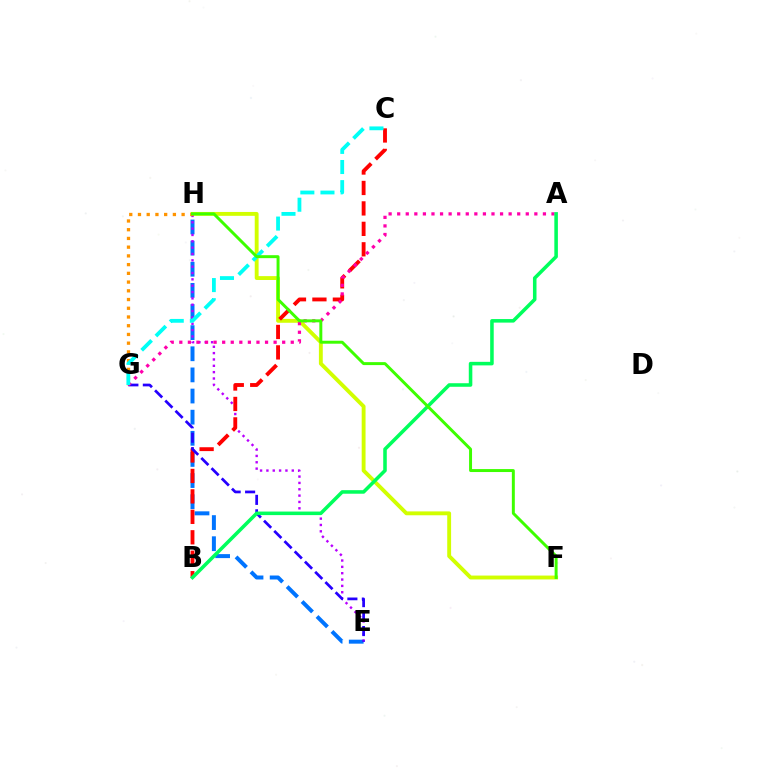{('F', 'H'): [{'color': '#d1ff00', 'line_style': 'solid', 'thickness': 2.79}, {'color': '#3dff00', 'line_style': 'solid', 'thickness': 2.13}], ('E', 'H'): [{'color': '#0074ff', 'line_style': 'dashed', 'thickness': 2.87}, {'color': '#b900ff', 'line_style': 'dotted', 'thickness': 1.72}], ('G', 'H'): [{'color': '#ff9400', 'line_style': 'dotted', 'thickness': 2.37}], ('B', 'C'): [{'color': '#ff0000', 'line_style': 'dashed', 'thickness': 2.78}], ('E', 'G'): [{'color': '#2500ff', 'line_style': 'dashed', 'thickness': 1.96}], ('A', 'G'): [{'color': '#ff00ac', 'line_style': 'dotted', 'thickness': 2.33}], ('C', 'G'): [{'color': '#00fff6', 'line_style': 'dashed', 'thickness': 2.73}], ('A', 'B'): [{'color': '#00ff5c', 'line_style': 'solid', 'thickness': 2.55}]}